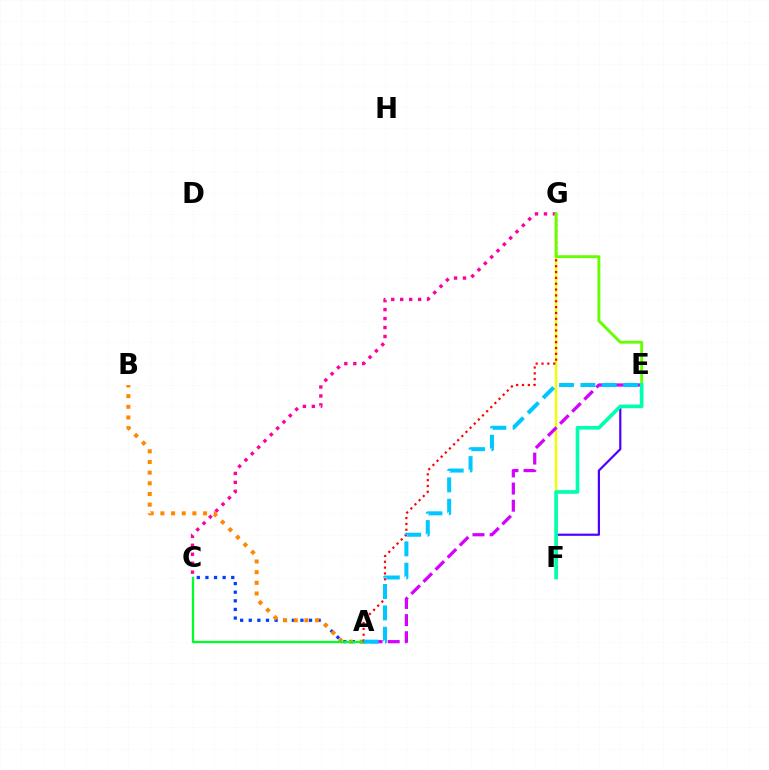{('A', 'C'): [{'color': '#003fff', 'line_style': 'dotted', 'thickness': 2.34}, {'color': '#00ff27', 'line_style': 'solid', 'thickness': 1.64}], ('A', 'B'): [{'color': '#ff8800', 'line_style': 'dotted', 'thickness': 2.9}], ('C', 'G'): [{'color': '#ff00a0', 'line_style': 'dotted', 'thickness': 2.43}], ('F', 'G'): [{'color': '#eeff00', 'line_style': 'solid', 'thickness': 1.76}], ('E', 'F'): [{'color': '#4f00ff', 'line_style': 'solid', 'thickness': 1.58}, {'color': '#00ffaf', 'line_style': 'solid', 'thickness': 2.64}], ('A', 'G'): [{'color': '#ff0000', 'line_style': 'dotted', 'thickness': 1.59}], ('A', 'E'): [{'color': '#d600ff', 'line_style': 'dashed', 'thickness': 2.33}, {'color': '#00c7ff', 'line_style': 'dashed', 'thickness': 2.9}], ('E', 'G'): [{'color': '#66ff00', 'line_style': 'solid', 'thickness': 2.08}]}